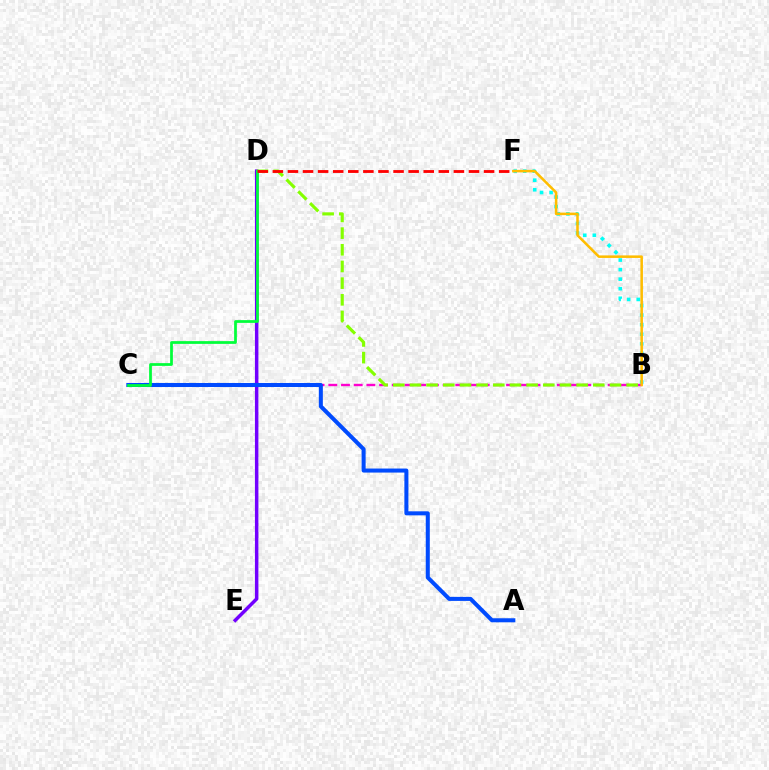{('B', 'C'): [{'color': '#ff00cf', 'line_style': 'dashed', 'thickness': 1.73}], ('B', 'F'): [{'color': '#00fff6', 'line_style': 'dotted', 'thickness': 2.6}, {'color': '#ffbd00', 'line_style': 'solid', 'thickness': 1.83}], ('D', 'E'): [{'color': '#7200ff', 'line_style': 'solid', 'thickness': 2.51}], ('B', 'D'): [{'color': '#84ff00', 'line_style': 'dashed', 'thickness': 2.26}], ('A', 'C'): [{'color': '#004bff', 'line_style': 'solid', 'thickness': 2.9}], ('C', 'D'): [{'color': '#00ff39', 'line_style': 'solid', 'thickness': 1.98}], ('D', 'F'): [{'color': '#ff0000', 'line_style': 'dashed', 'thickness': 2.05}]}